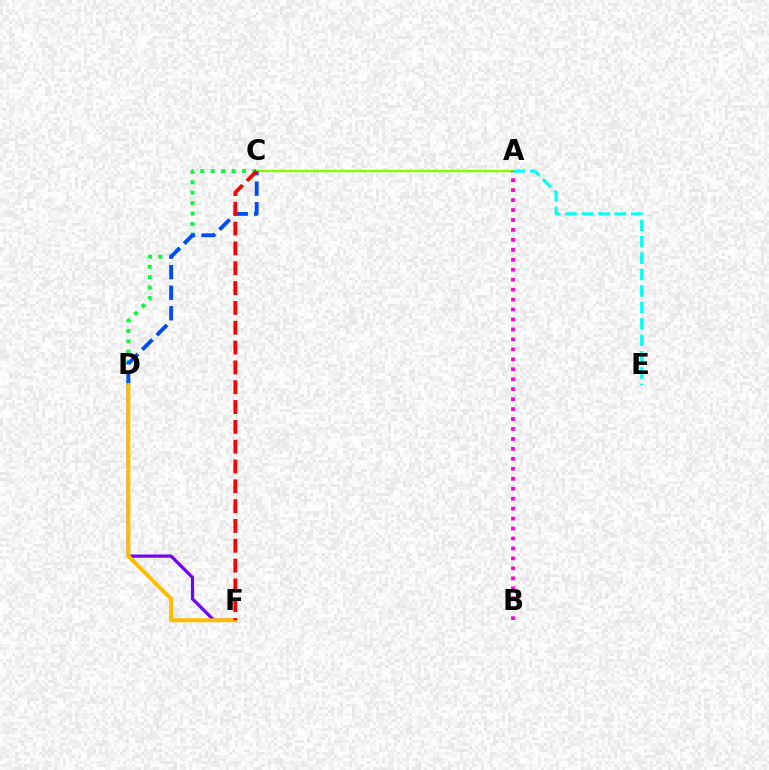{('C', 'D'): [{'color': '#00ff39', 'line_style': 'dotted', 'thickness': 2.83}, {'color': '#004bff', 'line_style': 'dashed', 'thickness': 2.79}], ('A', 'C'): [{'color': '#84ff00', 'line_style': 'solid', 'thickness': 1.71}], ('A', 'B'): [{'color': '#ff00cf', 'line_style': 'dotted', 'thickness': 2.7}], ('D', 'F'): [{'color': '#7200ff', 'line_style': 'solid', 'thickness': 2.32}, {'color': '#ffbd00', 'line_style': 'solid', 'thickness': 2.84}], ('A', 'E'): [{'color': '#00fff6', 'line_style': 'dashed', 'thickness': 2.23}], ('C', 'F'): [{'color': '#ff0000', 'line_style': 'dashed', 'thickness': 2.69}]}